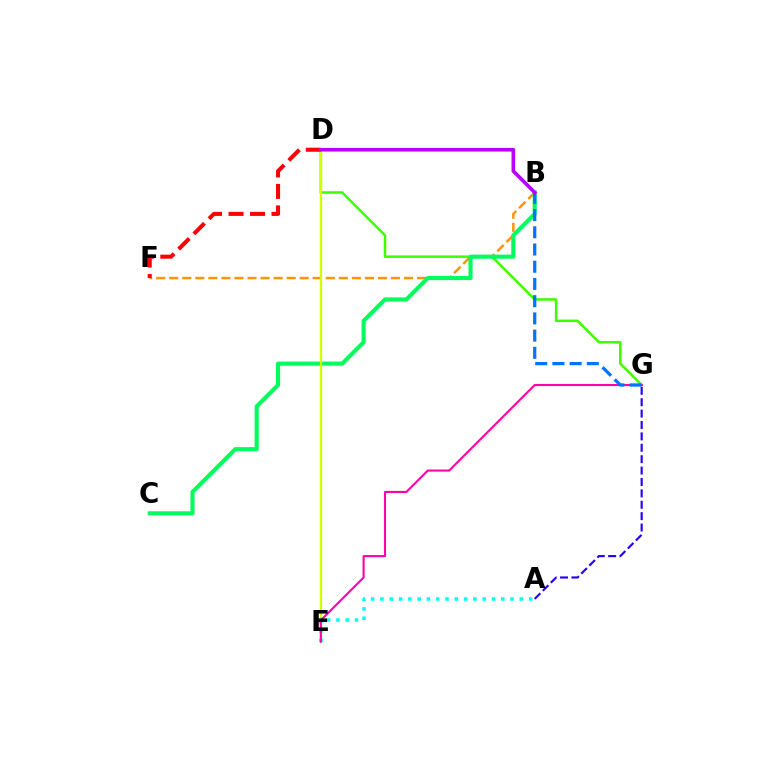{('D', 'G'): [{'color': '#3dff00', 'line_style': 'solid', 'thickness': 1.82}], ('B', 'F'): [{'color': '#ff9400', 'line_style': 'dashed', 'thickness': 1.77}], ('B', 'C'): [{'color': '#00ff5c', 'line_style': 'solid', 'thickness': 2.95}], ('D', 'E'): [{'color': '#d1ff00', 'line_style': 'solid', 'thickness': 1.67}], ('A', 'E'): [{'color': '#00fff6', 'line_style': 'dotted', 'thickness': 2.52}], ('D', 'F'): [{'color': '#ff0000', 'line_style': 'dashed', 'thickness': 2.92}], ('E', 'G'): [{'color': '#ff00ac', 'line_style': 'solid', 'thickness': 1.51}], ('B', 'G'): [{'color': '#0074ff', 'line_style': 'dashed', 'thickness': 2.34}], ('A', 'G'): [{'color': '#2500ff', 'line_style': 'dashed', 'thickness': 1.55}], ('B', 'D'): [{'color': '#b900ff', 'line_style': 'solid', 'thickness': 2.62}]}